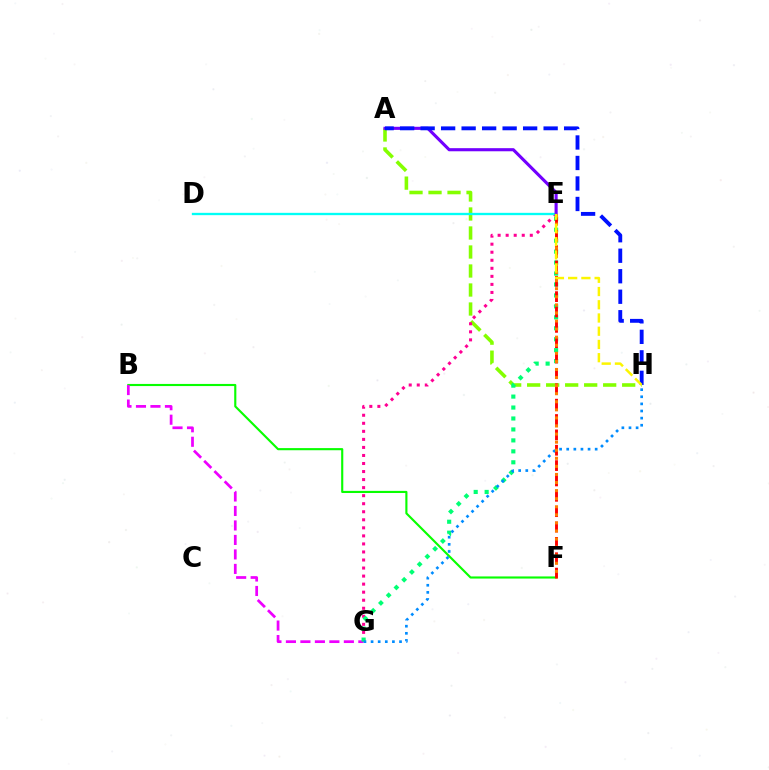{('B', 'F'): [{'color': '#08ff00', 'line_style': 'solid', 'thickness': 1.54}], ('A', 'H'): [{'color': '#84ff00', 'line_style': 'dashed', 'thickness': 2.58}, {'color': '#0010ff', 'line_style': 'dashed', 'thickness': 2.79}], ('B', 'G'): [{'color': '#ee00ff', 'line_style': 'dashed', 'thickness': 1.97}], ('E', 'G'): [{'color': '#ff0094', 'line_style': 'dotted', 'thickness': 2.18}, {'color': '#00ff74', 'line_style': 'dotted', 'thickness': 2.98}], ('E', 'F'): [{'color': '#ff0000', 'line_style': 'dashed', 'thickness': 2.09}, {'color': '#ff7c00', 'line_style': 'dotted', 'thickness': 2.19}], ('D', 'E'): [{'color': '#00fff6', 'line_style': 'solid', 'thickness': 1.67}], ('A', 'E'): [{'color': '#7200ff', 'line_style': 'solid', 'thickness': 2.24}], ('G', 'H'): [{'color': '#008cff', 'line_style': 'dotted', 'thickness': 1.93}], ('E', 'H'): [{'color': '#fcf500', 'line_style': 'dashed', 'thickness': 1.8}]}